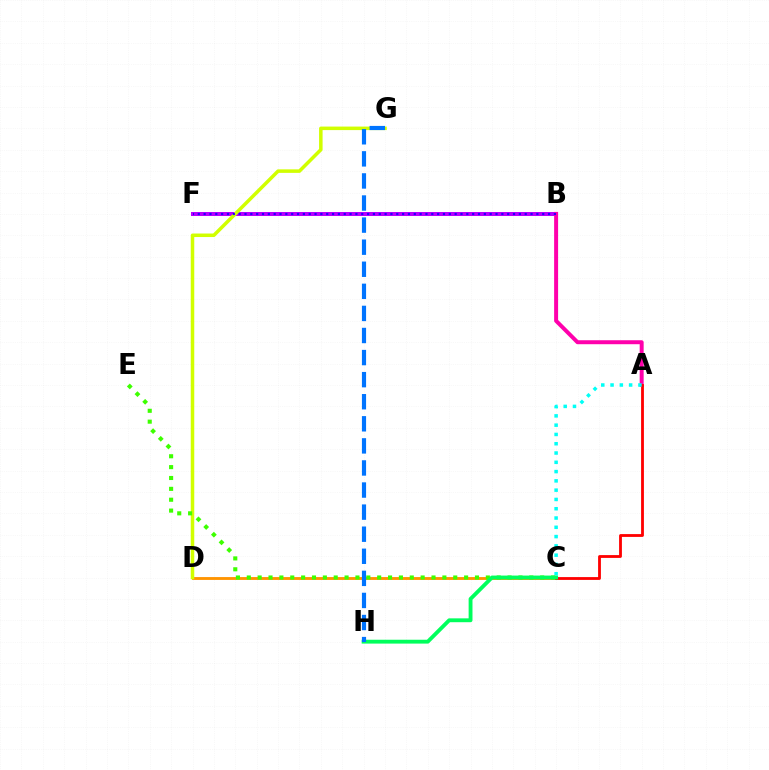{('B', 'F'): [{'color': '#b900ff', 'line_style': 'solid', 'thickness': 2.88}, {'color': '#2500ff', 'line_style': 'dotted', 'thickness': 1.59}], ('C', 'D'): [{'color': '#ff9400', 'line_style': 'solid', 'thickness': 2.05}], ('A', 'B'): [{'color': '#ff00ac', 'line_style': 'solid', 'thickness': 2.86}], ('D', 'G'): [{'color': '#d1ff00', 'line_style': 'solid', 'thickness': 2.53}], ('A', 'C'): [{'color': '#ff0000', 'line_style': 'solid', 'thickness': 2.02}, {'color': '#00fff6', 'line_style': 'dotted', 'thickness': 2.52}], ('C', 'E'): [{'color': '#3dff00', 'line_style': 'dotted', 'thickness': 2.95}], ('C', 'H'): [{'color': '#00ff5c', 'line_style': 'solid', 'thickness': 2.78}], ('G', 'H'): [{'color': '#0074ff', 'line_style': 'dashed', 'thickness': 3.0}]}